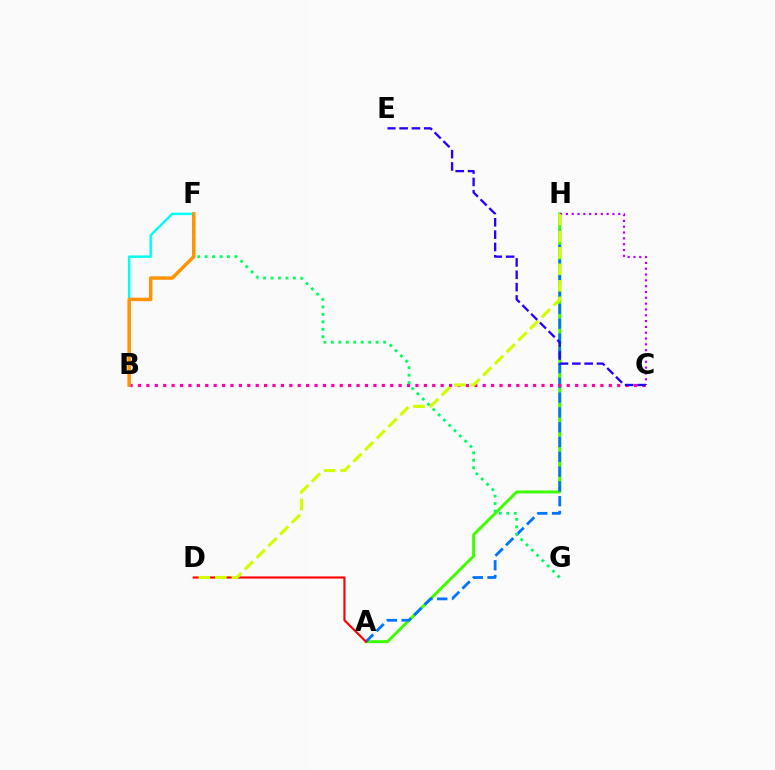{('A', 'H'): [{'color': '#3dff00', 'line_style': 'solid', 'thickness': 2.14}, {'color': '#0074ff', 'line_style': 'dashed', 'thickness': 2.01}], ('C', 'H'): [{'color': '#b900ff', 'line_style': 'dotted', 'thickness': 1.58}], ('A', 'D'): [{'color': '#ff0000', 'line_style': 'solid', 'thickness': 1.56}], ('B', 'C'): [{'color': '#ff00ac', 'line_style': 'dotted', 'thickness': 2.28}], ('F', 'G'): [{'color': '#00ff5c', 'line_style': 'dotted', 'thickness': 2.03}], ('D', 'H'): [{'color': '#d1ff00', 'line_style': 'dashed', 'thickness': 2.25}], ('B', 'F'): [{'color': '#00fff6', 'line_style': 'solid', 'thickness': 1.78}, {'color': '#ff9400', 'line_style': 'solid', 'thickness': 2.5}], ('C', 'E'): [{'color': '#2500ff', 'line_style': 'dashed', 'thickness': 1.68}]}